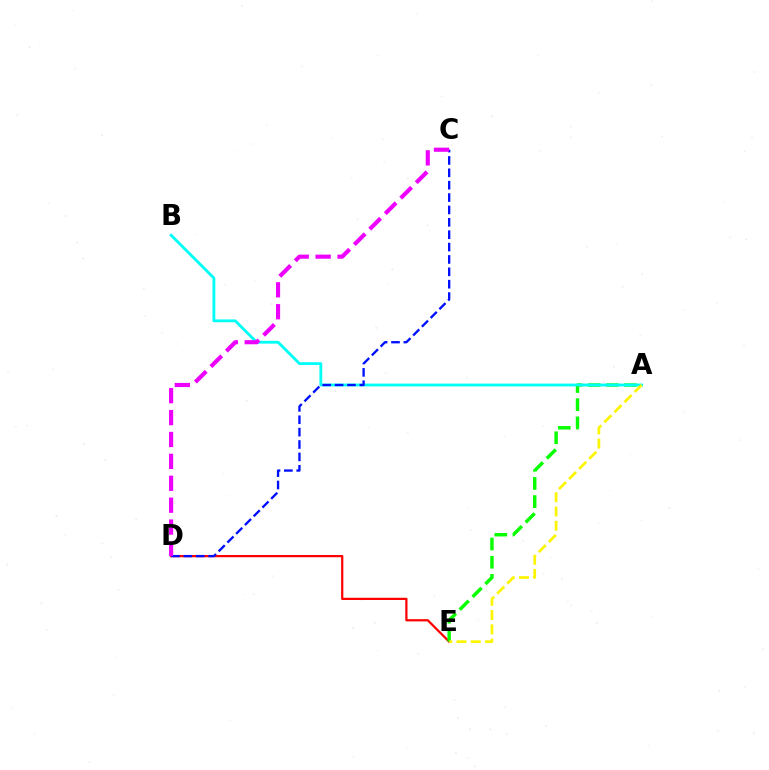{('D', 'E'): [{'color': '#ff0000', 'line_style': 'solid', 'thickness': 1.61}], ('A', 'E'): [{'color': '#08ff00', 'line_style': 'dashed', 'thickness': 2.47}, {'color': '#fcf500', 'line_style': 'dashed', 'thickness': 1.94}], ('A', 'B'): [{'color': '#00fff6', 'line_style': 'solid', 'thickness': 2.03}], ('C', 'D'): [{'color': '#0010ff', 'line_style': 'dashed', 'thickness': 1.68}, {'color': '#ee00ff', 'line_style': 'dashed', 'thickness': 2.98}]}